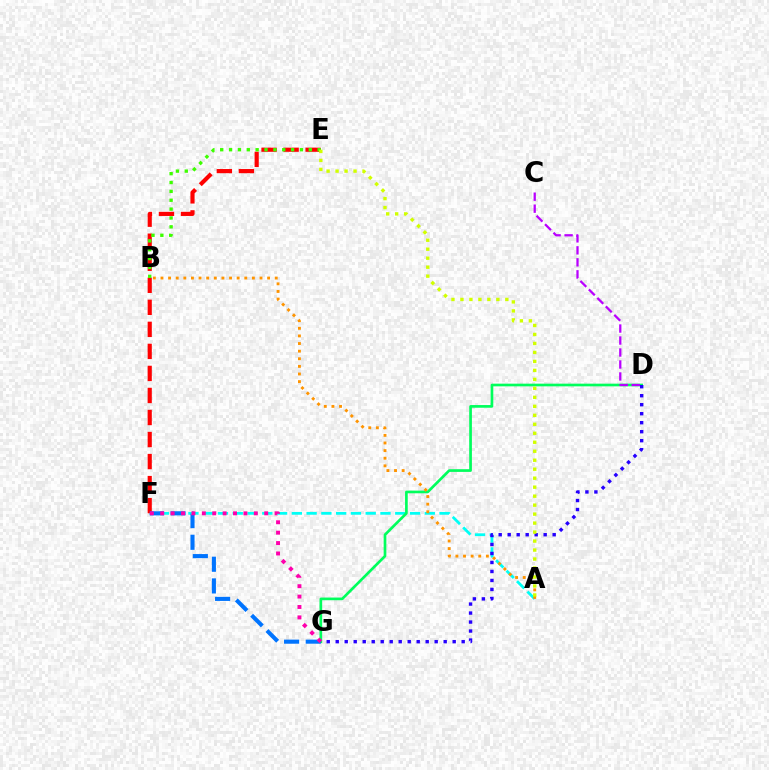{('A', 'F'): [{'color': '#00fff6', 'line_style': 'dashed', 'thickness': 2.01}], ('D', 'G'): [{'color': '#00ff5c', 'line_style': 'solid', 'thickness': 1.93}, {'color': '#2500ff', 'line_style': 'dotted', 'thickness': 2.44}], ('E', 'F'): [{'color': '#ff0000', 'line_style': 'dashed', 'thickness': 2.99}], ('A', 'B'): [{'color': '#ff9400', 'line_style': 'dotted', 'thickness': 2.07}], ('F', 'G'): [{'color': '#0074ff', 'line_style': 'dashed', 'thickness': 2.94}, {'color': '#ff00ac', 'line_style': 'dotted', 'thickness': 2.82}], ('C', 'D'): [{'color': '#b900ff', 'line_style': 'dashed', 'thickness': 1.63}], ('B', 'E'): [{'color': '#3dff00', 'line_style': 'dotted', 'thickness': 2.41}], ('A', 'E'): [{'color': '#d1ff00', 'line_style': 'dotted', 'thickness': 2.44}]}